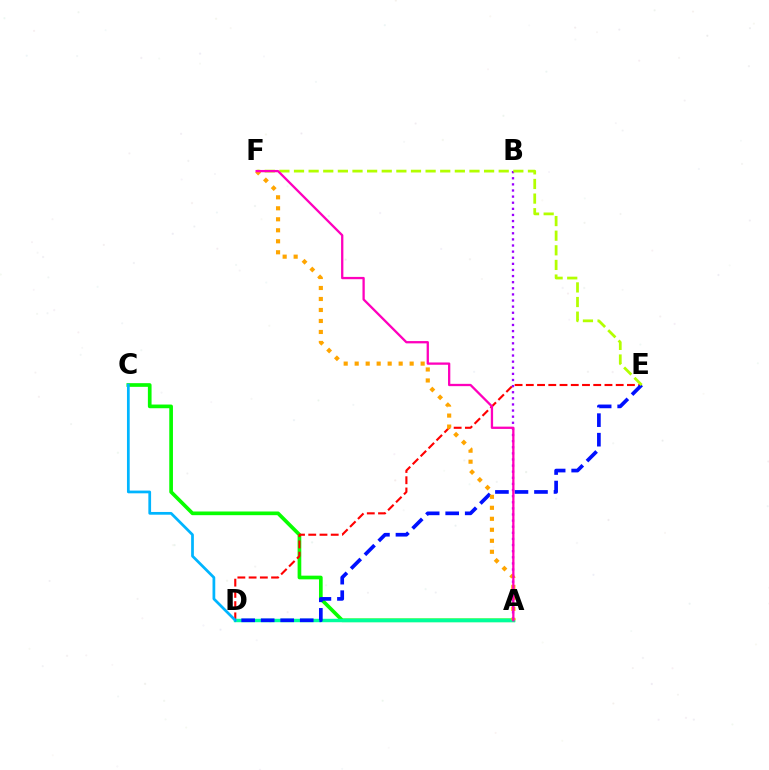{('A', 'C'): [{'color': '#08ff00', 'line_style': 'solid', 'thickness': 2.65}], ('D', 'E'): [{'color': '#ff0000', 'line_style': 'dashed', 'thickness': 1.53}, {'color': '#0010ff', 'line_style': 'dashed', 'thickness': 2.65}], ('A', 'D'): [{'color': '#00ff9d', 'line_style': 'solid', 'thickness': 2.47}], ('C', 'D'): [{'color': '#00b5ff', 'line_style': 'solid', 'thickness': 1.97}], ('A', 'B'): [{'color': '#9b00ff', 'line_style': 'dotted', 'thickness': 1.66}], ('E', 'F'): [{'color': '#b3ff00', 'line_style': 'dashed', 'thickness': 1.99}], ('A', 'F'): [{'color': '#ffa500', 'line_style': 'dotted', 'thickness': 2.99}, {'color': '#ff00bd', 'line_style': 'solid', 'thickness': 1.65}]}